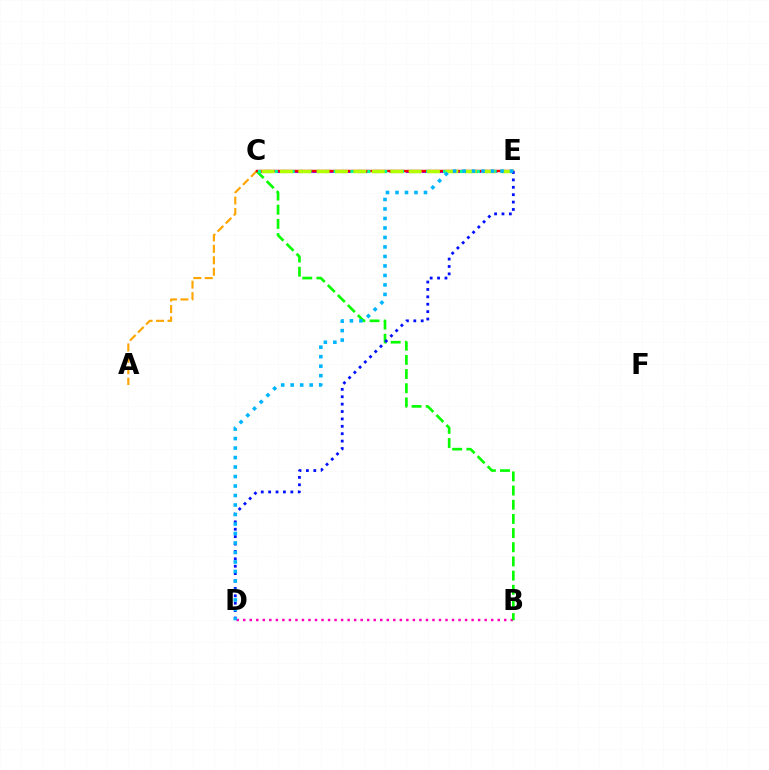{('B', 'D'): [{'color': '#ff00bd', 'line_style': 'dotted', 'thickness': 1.77}], ('A', 'C'): [{'color': '#ffa500', 'line_style': 'dashed', 'thickness': 1.55}], ('B', 'C'): [{'color': '#08ff00', 'line_style': 'dashed', 'thickness': 1.93}], ('C', 'E'): [{'color': '#9b00ff', 'line_style': 'dashed', 'thickness': 2.19}, {'color': '#ff0000', 'line_style': 'solid', 'thickness': 1.73}, {'color': '#00ff9d', 'line_style': 'dotted', 'thickness': 2.29}, {'color': '#b3ff00', 'line_style': 'dashed', 'thickness': 2.5}], ('D', 'E'): [{'color': '#0010ff', 'line_style': 'dotted', 'thickness': 2.01}, {'color': '#00b5ff', 'line_style': 'dotted', 'thickness': 2.58}]}